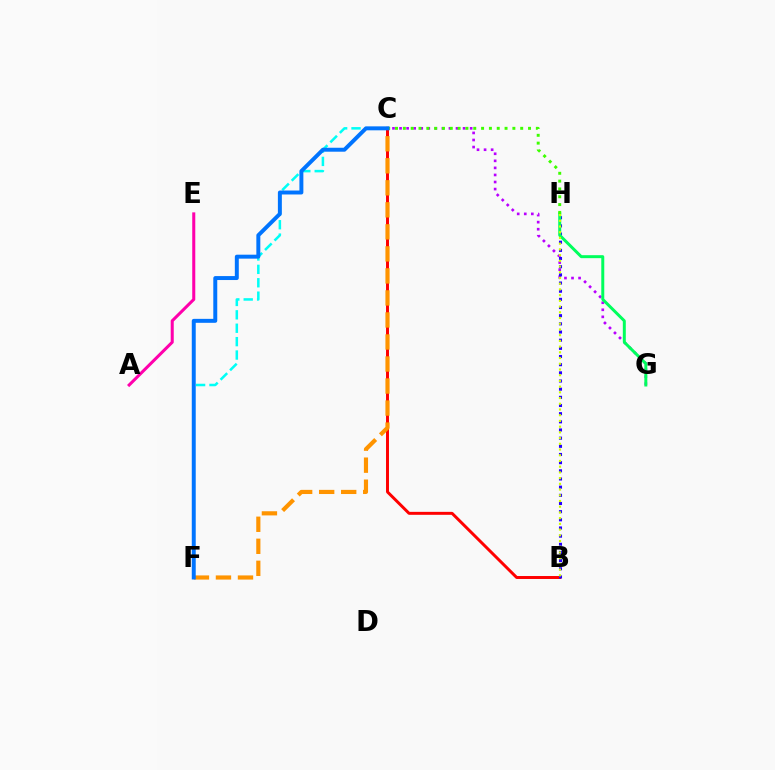{('B', 'C'): [{'color': '#ff0000', 'line_style': 'solid', 'thickness': 2.13}], ('C', 'G'): [{'color': '#b900ff', 'line_style': 'dotted', 'thickness': 1.92}], ('A', 'E'): [{'color': '#ff00ac', 'line_style': 'solid', 'thickness': 2.19}], ('B', 'H'): [{'color': '#2500ff', 'line_style': 'dotted', 'thickness': 2.22}, {'color': '#d1ff00', 'line_style': 'dotted', 'thickness': 1.55}], ('G', 'H'): [{'color': '#00ff5c', 'line_style': 'solid', 'thickness': 2.14}], ('C', 'H'): [{'color': '#3dff00', 'line_style': 'dotted', 'thickness': 2.13}], ('C', 'F'): [{'color': '#00fff6', 'line_style': 'dashed', 'thickness': 1.82}, {'color': '#ff9400', 'line_style': 'dashed', 'thickness': 2.99}, {'color': '#0074ff', 'line_style': 'solid', 'thickness': 2.85}]}